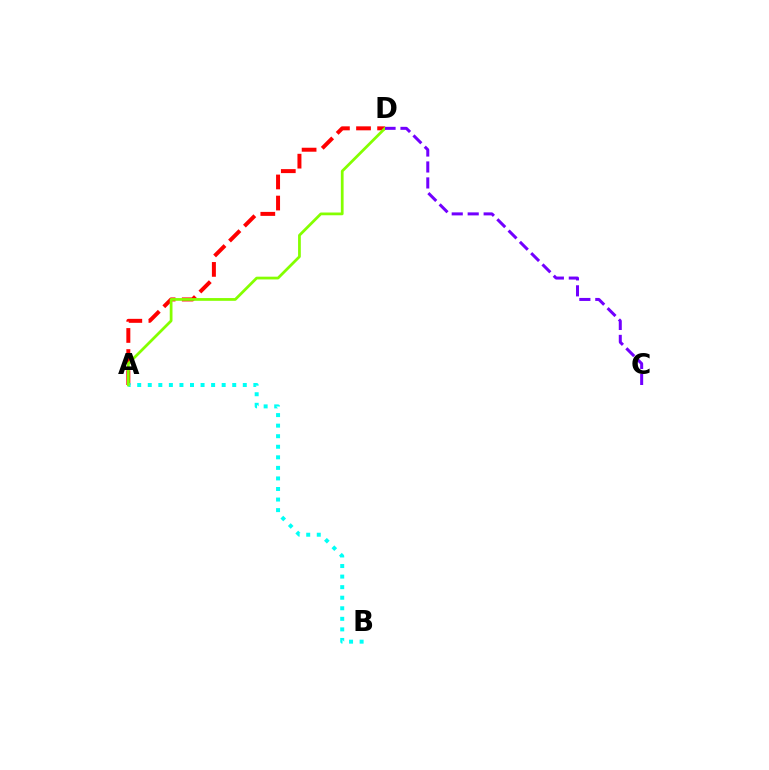{('A', 'D'): [{'color': '#ff0000', 'line_style': 'dashed', 'thickness': 2.87}, {'color': '#84ff00', 'line_style': 'solid', 'thickness': 1.98}], ('A', 'B'): [{'color': '#00fff6', 'line_style': 'dotted', 'thickness': 2.87}], ('C', 'D'): [{'color': '#7200ff', 'line_style': 'dashed', 'thickness': 2.17}]}